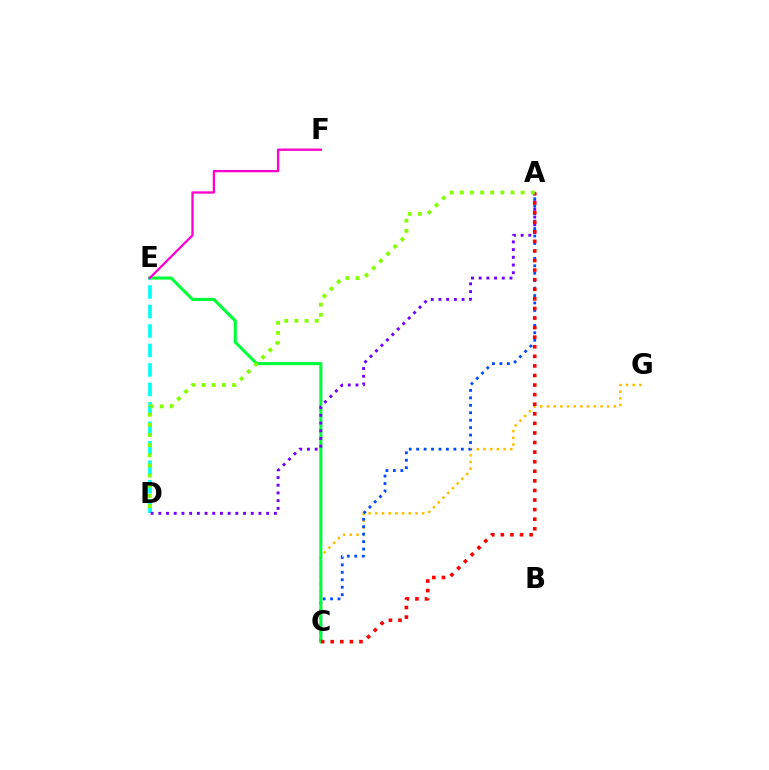{('C', 'G'): [{'color': '#ffbd00', 'line_style': 'dotted', 'thickness': 1.82}], ('A', 'C'): [{'color': '#004bff', 'line_style': 'dotted', 'thickness': 2.02}, {'color': '#ff0000', 'line_style': 'dotted', 'thickness': 2.6}], ('C', 'E'): [{'color': '#00ff39', 'line_style': 'solid', 'thickness': 2.23}], ('D', 'E'): [{'color': '#00fff6', 'line_style': 'dashed', 'thickness': 2.64}], ('E', 'F'): [{'color': '#ff00cf', 'line_style': 'solid', 'thickness': 1.66}], ('A', 'D'): [{'color': '#7200ff', 'line_style': 'dotted', 'thickness': 2.09}, {'color': '#84ff00', 'line_style': 'dotted', 'thickness': 2.76}]}